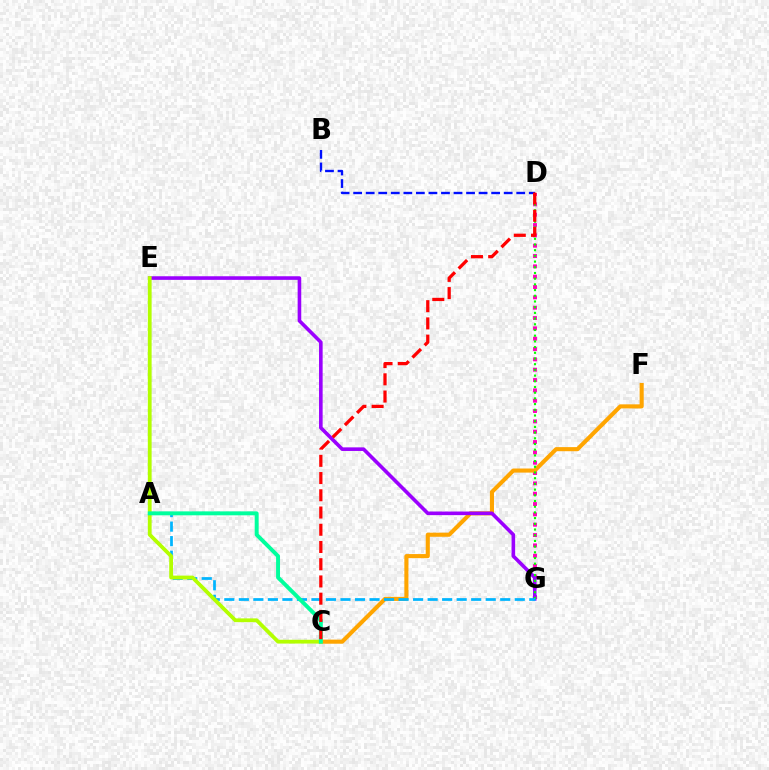{('B', 'D'): [{'color': '#0010ff', 'line_style': 'dashed', 'thickness': 1.7}], ('D', 'G'): [{'color': '#ff00bd', 'line_style': 'dotted', 'thickness': 2.81}, {'color': '#08ff00', 'line_style': 'dotted', 'thickness': 1.55}], ('C', 'F'): [{'color': '#ffa500', 'line_style': 'solid', 'thickness': 2.94}], ('E', 'G'): [{'color': '#9b00ff', 'line_style': 'solid', 'thickness': 2.59}], ('A', 'G'): [{'color': '#00b5ff', 'line_style': 'dashed', 'thickness': 1.97}], ('C', 'E'): [{'color': '#b3ff00', 'line_style': 'solid', 'thickness': 2.73}], ('A', 'C'): [{'color': '#00ff9d', 'line_style': 'solid', 'thickness': 2.83}], ('C', 'D'): [{'color': '#ff0000', 'line_style': 'dashed', 'thickness': 2.34}]}